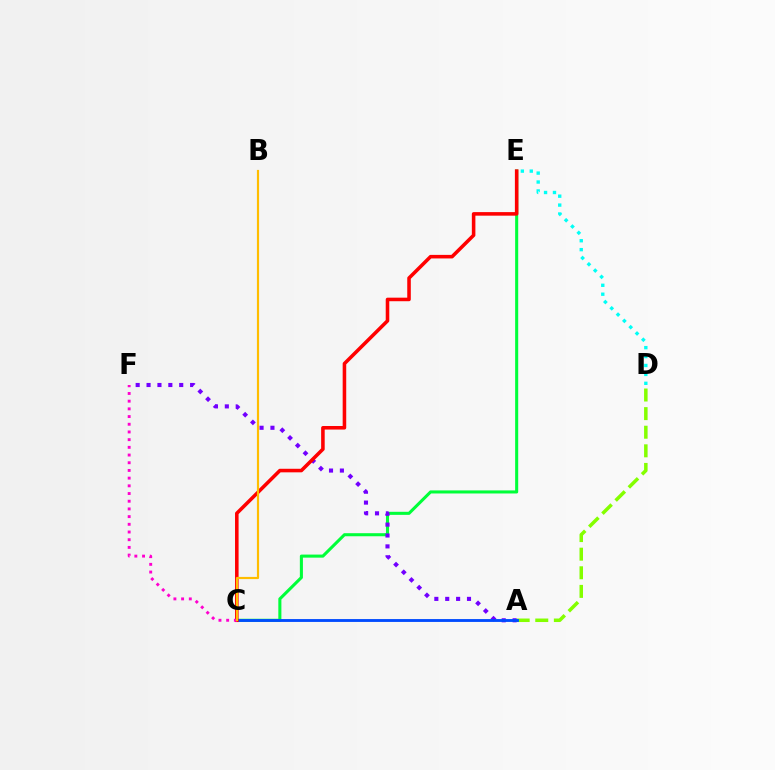{('C', 'E'): [{'color': '#00ff39', 'line_style': 'solid', 'thickness': 2.21}, {'color': '#ff0000', 'line_style': 'solid', 'thickness': 2.56}], ('A', 'D'): [{'color': '#84ff00', 'line_style': 'dashed', 'thickness': 2.53}], ('A', 'F'): [{'color': '#7200ff', 'line_style': 'dotted', 'thickness': 2.96}], ('A', 'C'): [{'color': '#004bff', 'line_style': 'solid', 'thickness': 2.06}], ('D', 'E'): [{'color': '#00fff6', 'line_style': 'dotted', 'thickness': 2.42}], ('C', 'F'): [{'color': '#ff00cf', 'line_style': 'dotted', 'thickness': 2.09}], ('B', 'C'): [{'color': '#ffbd00', 'line_style': 'solid', 'thickness': 1.57}]}